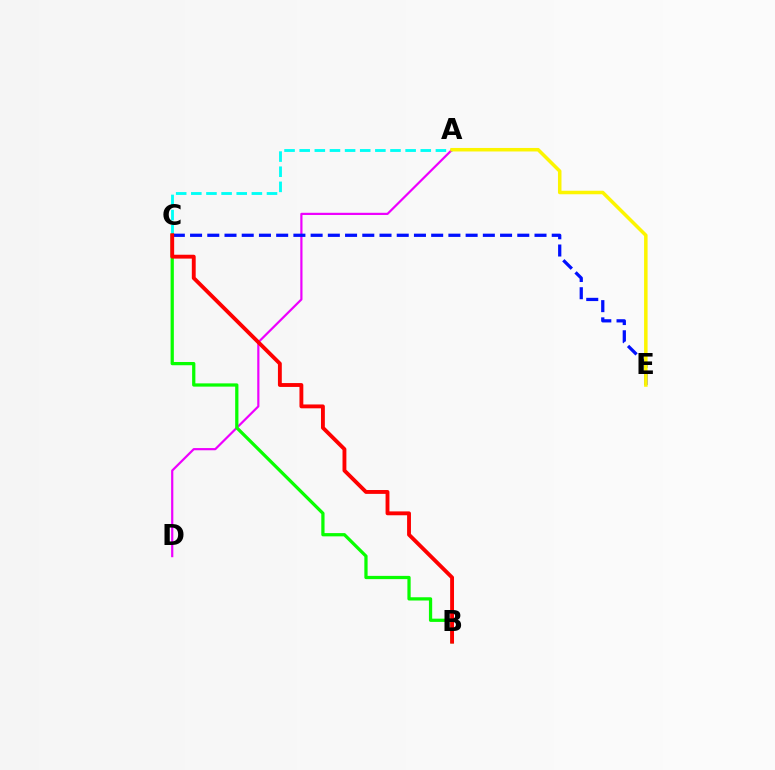{('A', 'C'): [{'color': '#00fff6', 'line_style': 'dashed', 'thickness': 2.06}], ('A', 'D'): [{'color': '#ee00ff', 'line_style': 'solid', 'thickness': 1.58}], ('C', 'E'): [{'color': '#0010ff', 'line_style': 'dashed', 'thickness': 2.34}], ('B', 'C'): [{'color': '#08ff00', 'line_style': 'solid', 'thickness': 2.34}, {'color': '#ff0000', 'line_style': 'solid', 'thickness': 2.78}], ('A', 'E'): [{'color': '#fcf500', 'line_style': 'solid', 'thickness': 2.53}]}